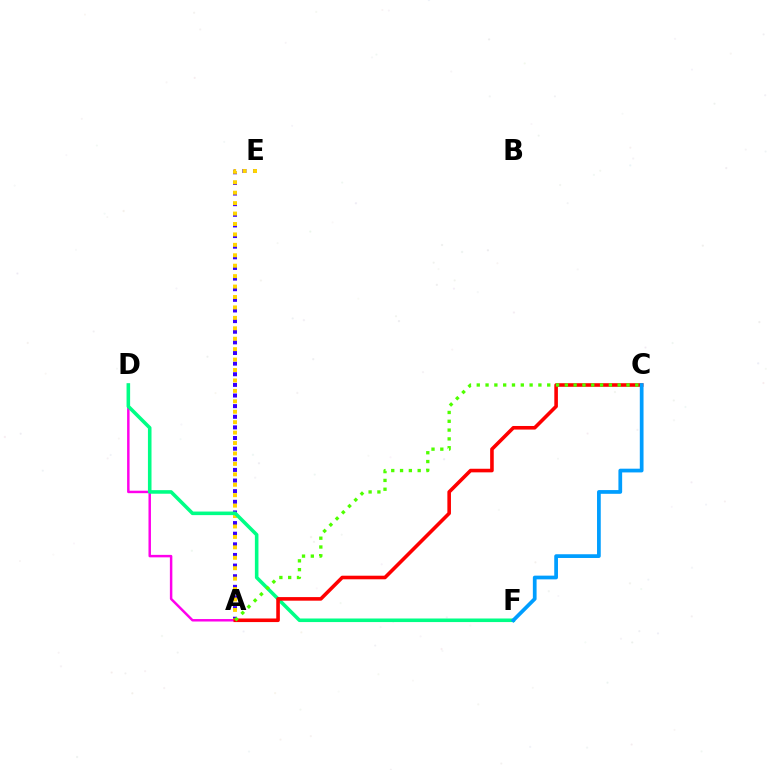{('A', 'E'): [{'color': '#3700ff', 'line_style': 'dotted', 'thickness': 2.89}, {'color': '#ffd500', 'line_style': 'dotted', 'thickness': 2.83}], ('A', 'D'): [{'color': '#ff00ed', 'line_style': 'solid', 'thickness': 1.78}], ('D', 'F'): [{'color': '#00ff86', 'line_style': 'solid', 'thickness': 2.57}], ('A', 'C'): [{'color': '#ff0000', 'line_style': 'solid', 'thickness': 2.59}, {'color': '#4fff00', 'line_style': 'dotted', 'thickness': 2.39}], ('C', 'F'): [{'color': '#009eff', 'line_style': 'solid', 'thickness': 2.69}]}